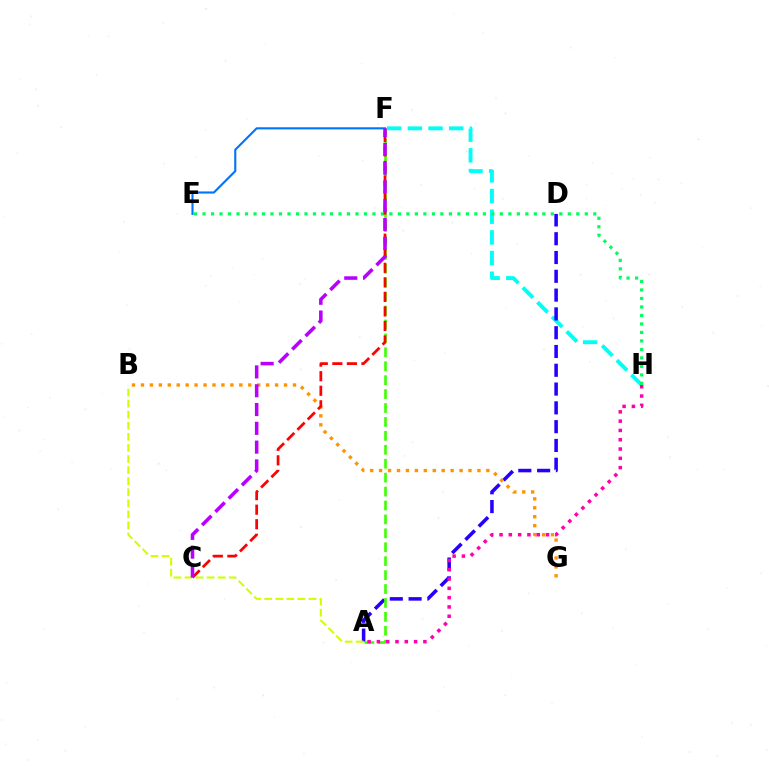{('F', 'H'): [{'color': '#00fff6', 'line_style': 'dashed', 'thickness': 2.81}], ('A', 'D'): [{'color': '#2500ff', 'line_style': 'dashed', 'thickness': 2.55}], ('B', 'G'): [{'color': '#ff9400', 'line_style': 'dotted', 'thickness': 2.43}], ('A', 'F'): [{'color': '#3dff00', 'line_style': 'dashed', 'thickness': 1.89}], ('E', 'F'): [{'color': '#0074ff', 'line_style': 'solid', 'thickness': 1.53}], ('E', 'H'): [{'color': '#00ff5c', 'line_style': 'dotted', 'thickness': 2.31}], ('C', 'F'): [{'color': '#ff0000', 'line_style': 'dashed', 'thickness': 1.98}, {'color': '#b900ff', 'line_style': 'dashed', 'thickness': 2.55}], ('A', 'B'): [{'color': '#d1ff00', 'line_style': 'dashed', 'thickness': 1.5}], ('A', 'H'): [{'color': '#ff00ac', 'line_style': 'dotted', 'thickness': 2.53}]}